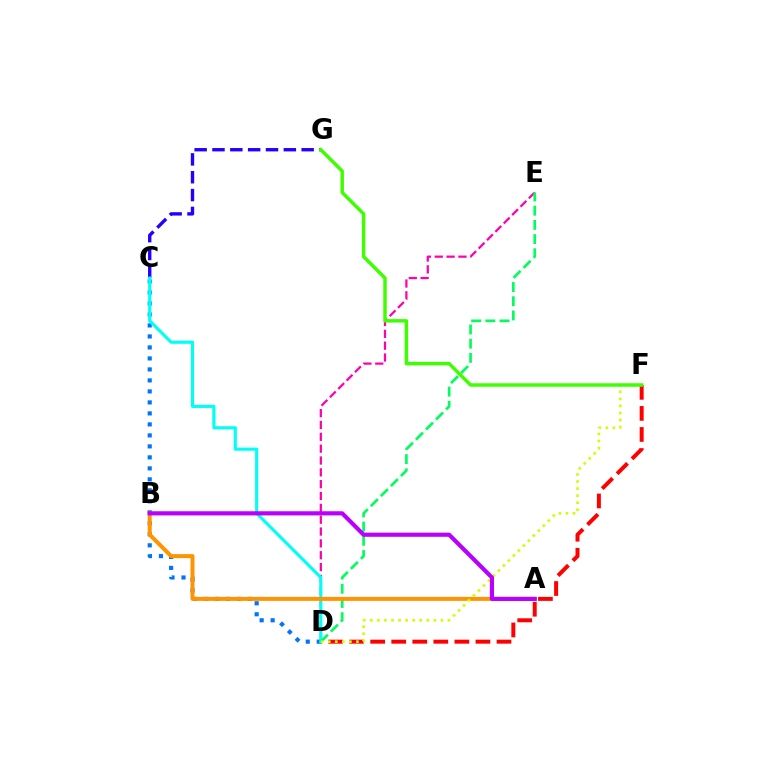{('D', 'F'): [{'color': '#ff0000', 'line_style': 'dashed', 'thickness': 2.86}, {'color': '#d1ff00', 'line_style': 'dotted', 'thickness': 1.92}], ('D', 'E'): [{'color': '#ff00ac', 'line_style': 'dashed', 'thickness': 1.61}, {'color': '#00ff5c', 'line_style': 'dashed', 'thickness': 1.93}], ('C', 'G'): [{'color': '#2500ff', 'line_style': 'dashed', 'thickness': 2.42}], ('C', 'D'): [{'color': '#0074ff', 'line_style': 'dotted', 'thickness': 2.99}, {'color': '#00fff6', 'line_style': 'solid', 'thickness': 2.25}], ('A', 'B'): [{'color': '#ff9400', 'line_style': 'solid', 'thickness': 2.87}, {'color': '#b900ff', 'line_style': 'solid', 'thickness': 2.99}], ('F', 'G'): [{'color': '#3dff00', 'line_style': 'solid', 'thickness': 2.48}]}